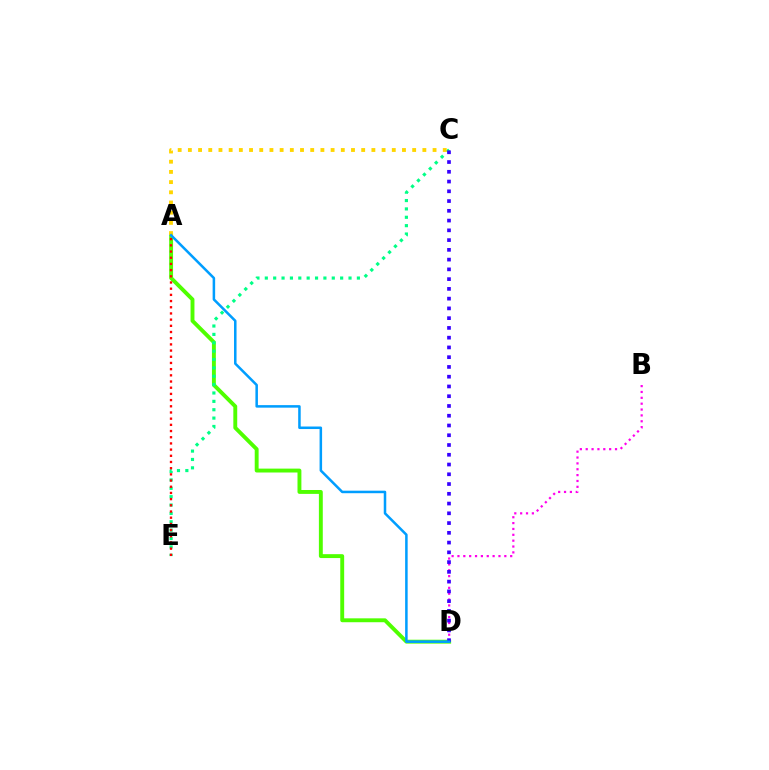{('A', 'D'): [{'color': '#4fff00', 'line_style': 'solid', 'thickness': 2.8}, {'color': '#009eff', 'line_style': 'solid', 'thickness': 1.82}], ('C', 'E'): [{'color': '#00ff86', 'line_style': 'dotted', 'thickness': 2.27}], ('B', 'D'): [{'color': '#ff00ed', 'line_style': 'dotted', 'thickness': 1.59}], ('C', 'D'): [{'color': '#3700ff', 'line_style': 'dotted', 'thickness': 2.65}], ('A', 'C'): [{'color': '#ffd500', 'line_style': 'dotted', 'thickness': 2.77}], ('A', 'E'): [{'color': '#ff0000', 'line_style': 'dotted', 'thickness': 1.68}]}